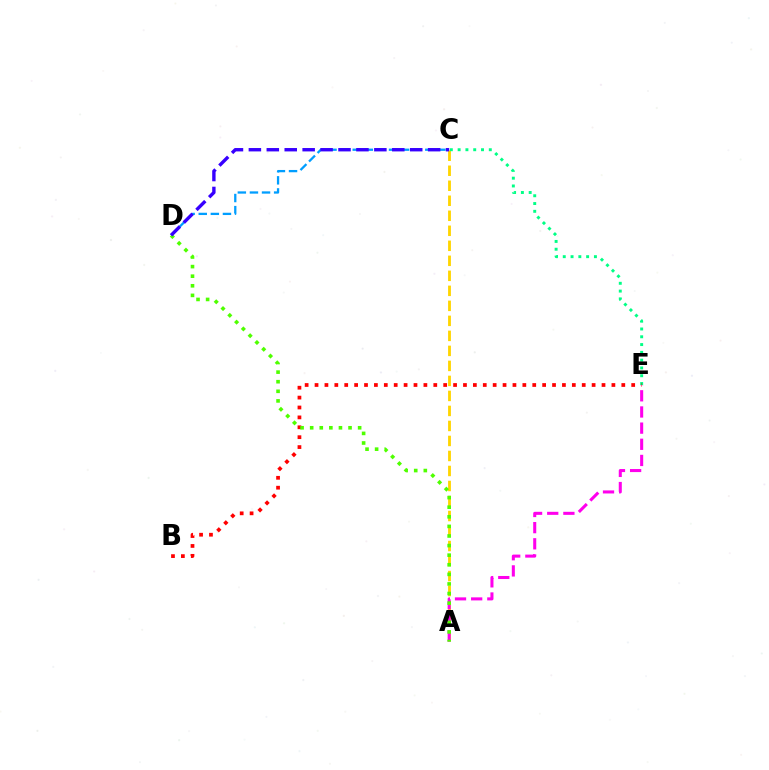{('A', 'C'): [{'color': '#ffd500', 'line_style': 'dashed', 'thickness': 2.04}], ('C', 'D'): [{'color': '#009eff', 'line_style': 'dashed', 'thickness': 1.64}, {'color': '#3700ff', 'line_style': 'dashed', 'thickness': 2.44}], ('A', 'E'): [{'color': '#ff00ed', 'line_style': 'dashed', 'thickness': 2.2}], ('C', 'E'): [{'color': '#00ff86', 'line_style': 'dotted', 'thickness': 2.12}], ('B', 'E'): [{'color': '#ff0000', 'line_style': 'dotted', 'thickness': 2.69}], ('A', 'D'): [{'color': '#4fff00', 'line_style': 'dotted', 'thickness': 2.61}]}